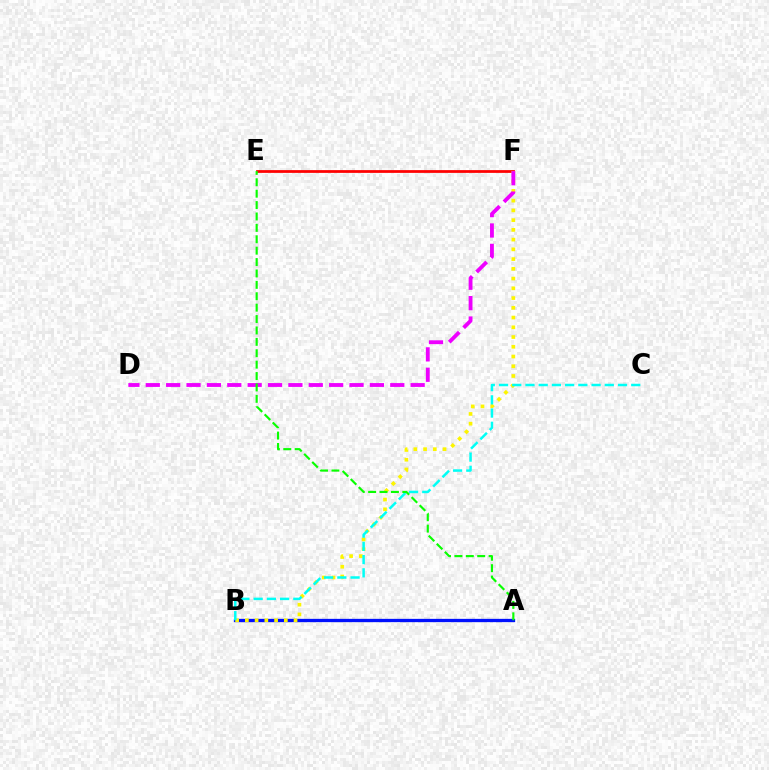{('A', 'B'): [{'color': '#0010ff', 'line_style': 'solid', 'thickness': 2.38}], ('E', 'F'): [{'color': '#ff0000', 'line_style': 'solid', 'thickness': 1.98}], ('B', 'F'): [{'color': '#fcf500', 'line_style': 'dotted', 'thickness': 2.65}], ('B', 'C'): [{'color': '#00fff6', 'line_style': 'dashed', 'thickness': 1.8}], ('D', 'F'): [{'color': '#ee00ff', 'line_style': 'dashed', 'thickness': 2.77}], ('A', 'E'): [{'color': '#08ff00', 'line_style': 'dashed', 'thickness': 1.55}]}